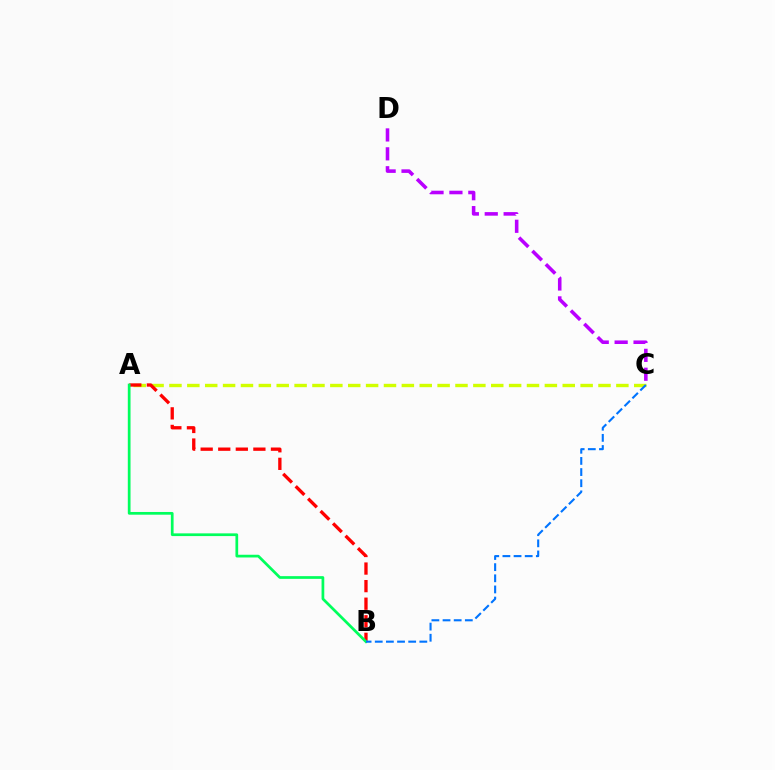{('C', 'D'): [{'color': '#b900ff', 'line_style': 'dashed', 'thickness': 2.57}], ('A', 'C'): [{'color': '#d1ff00', 'line_style': 'dashed', 'thickness': 2.43}], ('A', 'B'): [{'color': '#ff0000', 'line_style': 'dashed', 'thickness': 2.39}, {'color': '#00ff5c', 'line_style': 'solid', 'thickness': 1.96}], ('B', 'C'): [{'color': '#0074ff', 'line_style': 'dashed', 'thickness': 1.51}]}